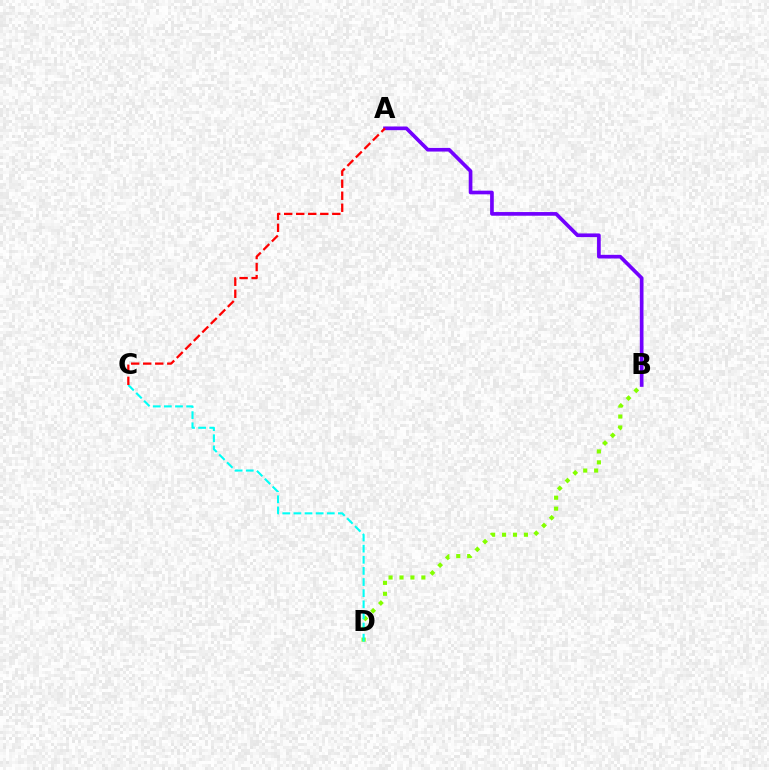{('B', 'D'): [{'color': '#84ff00', 'line_style': 'dotted', 'thickness': 2.97}], ('A', 'B'): [{'color': '#7200ff', 'line_style': 'solid', 'thickness': 2.65}], ('C', 'D'): [{'color': '#00fff6', 'line_style': 'dashed', 'thickness': 1.51}], ('A', 'C'): [{'color': '#ff0000', 'line_style': 'dashed', 'thickness': 1.63}]}